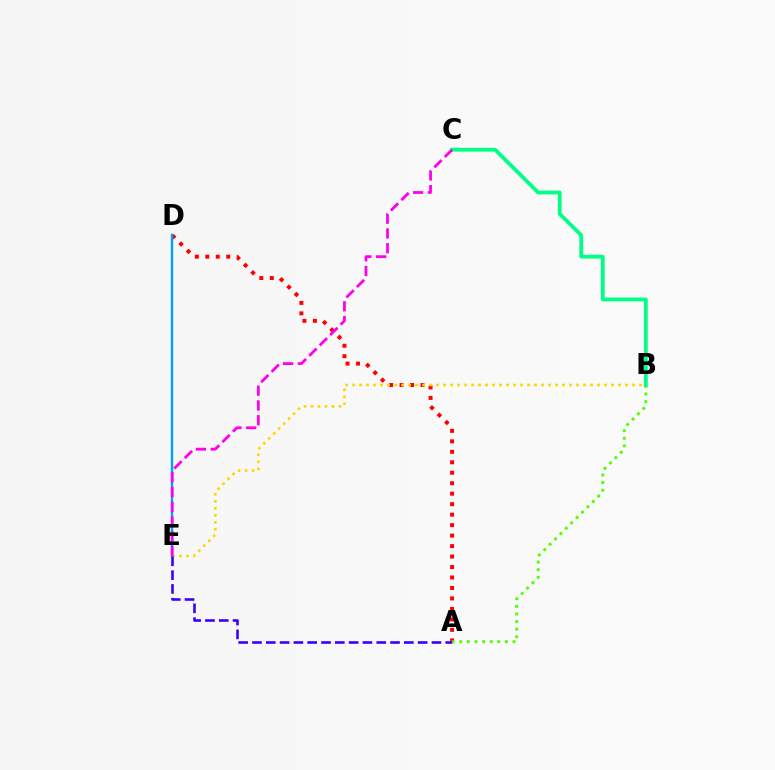{('A', 'D'): [{'color': '#ff0000', 'line_style': 'dotted', 'thickness': 2.85}], ('B', 'E'): [{'color': '#ffd500', 'line_style': 'dotted', 'thickness': 1.9}], ('D', 'E'): [{'color': '#009eff', 'line_style': 'solid', 'thickness': 1.68}], ('A', 'E'): [{'color': '#3700ff', 'line_style': 'dashed', 'thickness': 1.88}], ('A', 'B'): [{'color': '#4fff00', 'line_style': 'dotted', 'thickness': 2.07}], ('B', 'C'): [{'color': '#00ff86', 'line_style': 'solid', 'thickness': 2.72}], ('C', 'E'): [{'color': '#ff00ed', 'line_style': 'dashed', 'thickness': 2.0}]}